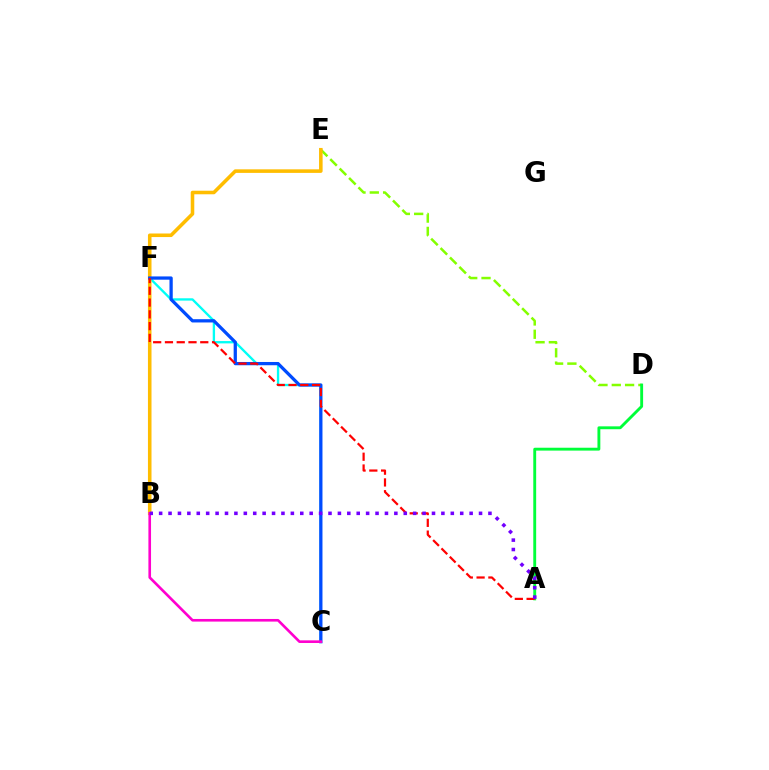{('C', 'F'): [{'color': '#00fff6', 'line_style': 'solid', 'thickness': 1.68}, {'color': '#004bff', 'line_style': 'solid', 'thickness': 2.35}], ('D', 'E'): [{'color': '#84ff00', 'line_style': 'dashed', 'thickness': 1.81}], ('B', 'E'): [{'color': '#ffbd00', 'line_style': 'solid', 'thickness': 2.56}], ('A', 'D'): [{'color': '#00ff39', 'line_style': 'solid', 'thickness': 2.07}], ('B', 'C'): [{'color': '#ff00cf', 'line_style': 'solid', 'thickness': 1.89}], ('A', 'F'): [{'color': '#ff0000', 'line_style': 'dashed', 'thickness': 1.6}], ('A', 'B'): [{'color': '#7200ff', 'line_style': 'dotted', 'thickness': 2.56}]}